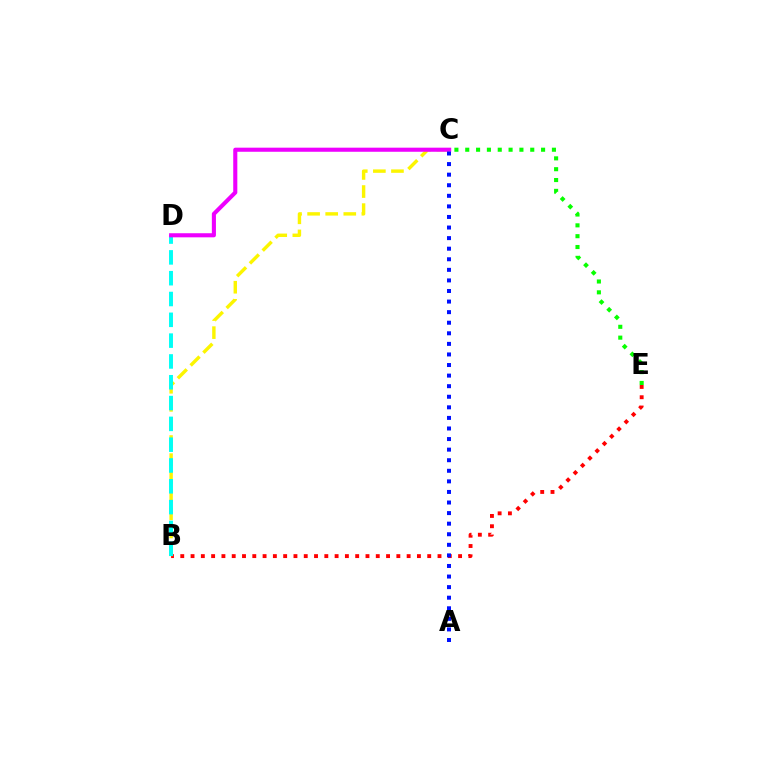{('B', 'E'): [{'color': '#ff0000', 'line_style': 'dotted', 'thickness': 2.8}], ('B', 'C'): [{'color': '#fcf500', 'line_style': 'dashed', 'thickness': 2.46}], ('B', 'D'): [{'color': '#00fff6', 'line_style': 'dashed', 'thickness': 2.83}], ('C', 'D'): [{'color': '#ee00ff', 'line_style': 'solid', 'thickness': 2.94}], ('C', 'E'): [{'color': '#08ff00', 'line_style': 'dotted', 'thickness': 2.94}], ('A', 'C'): [{'color': '#0010ff', 'line_style': 'dotted', 'thickness': 2.87}]}